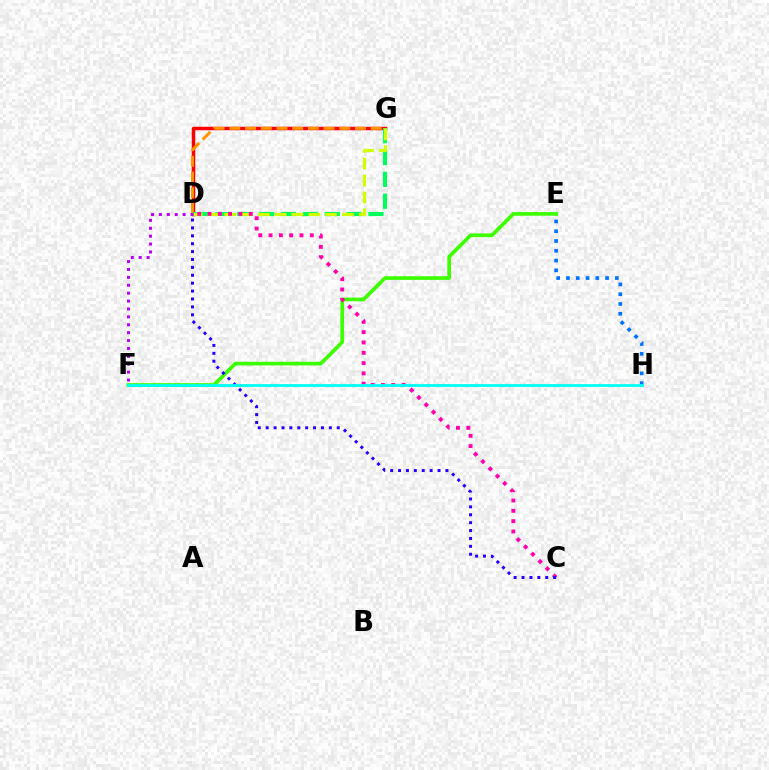{('E', 'F'): [{'color': '#3dff00', 'line_style': 'solid', 'thickness': 2.66}], ('D', 'G'): [{'color': '#ff0000', 'line_style': 'solid', 'thickness': 2.49}, {'color': '#ff9400', 'line_style': 'dashed', 'thickness': 2.13}, {'color': '#00ff5c', 'line_style': 'dashed', 'thickness': 2.97}, {'color': '#d1ff00', 'line_style': 'dashed', 'thickness': 2.28}], ('C', 'D'): [{'color': '#ff00ac', 'line_style': 'dotted', 'thickness': 2.8}, {'color': '#2500ff', 'line_style': 'dotted', 'thickness': 2.15}], ('E', 'H'): [{'color': '#0074ff', 'line_style': 'dotted', 'thickness': 2.66}], ('D', 'F'): [{'color': '#b900ff', 'line_style': 'dotted', 'thickness': 2.15}], ('F', 'H'): [{'color': '#00fff6', 'line_style': 'solid', 'thickness': 2.04}]}